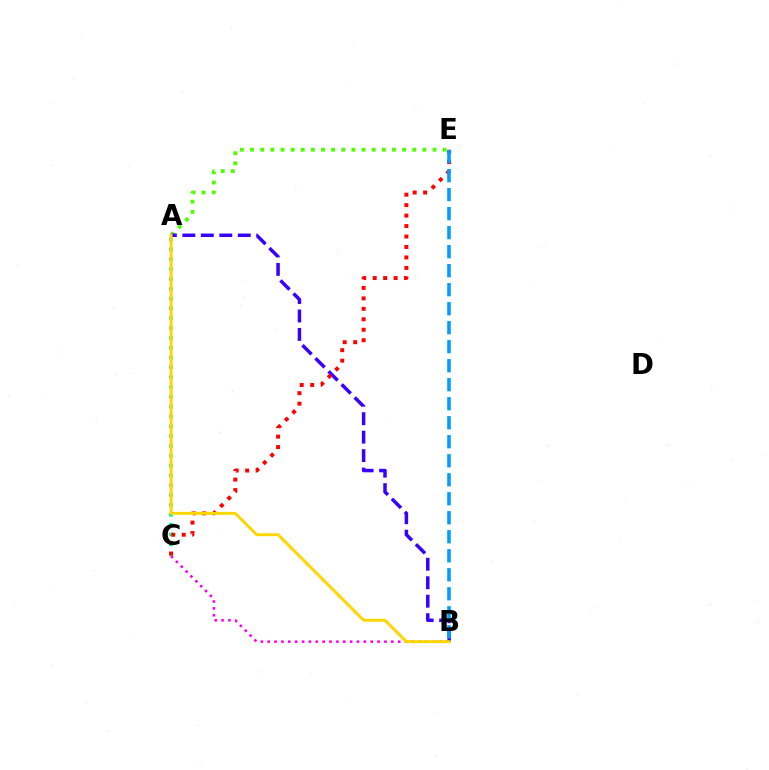{('B', 'C'): [{'color': '#ff00ed', 'line_style': 'dotted', 'thickness': 1.87}], ('A', 'C'): [{'color': '#00ff86', 'line_style': 'dotted', 'thickness': 2.67}], ('A', 'E'): [{'color': '#4fff00', 'line_style': 'dotted', 'thickness': 2.75}], ('A', 'B'): [{'color': '#3700ff', 'line_style': 'dashed', 'thickness': 2.51}, {'color': '#ffd500', 'line_style': 'solid', 'thickness': 2.11}], ('C', 'E'): [{'color': '#ff0000', 'line_style': 'dotted', 'thickness': 2.84}], ('B', 'E'): [{'color': '#009eff', 'line_style': 'dashed', 'thickness': 2.58}]}